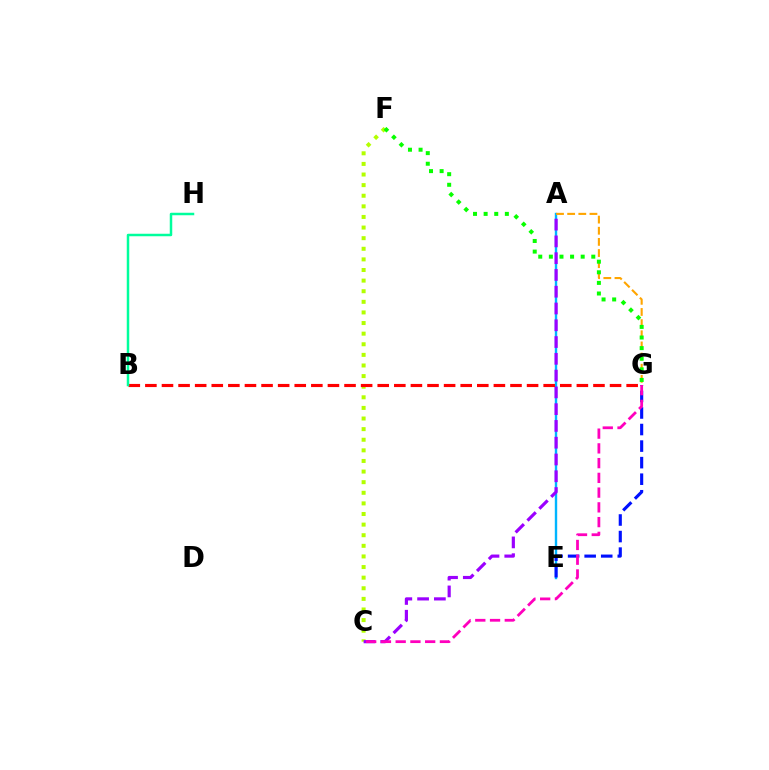{('A', 'E'): [{'color': '#00b5ff', 'line_style': 'solid', 'thickness': 1.73}], ('E', 'G'): [{'color': '#0010ff', 'line_style': 'dashed', 'thickness': 2.25}], ('C', 'F'): [{'color': '#b3ff00', 'line_style': 'dotted', 'thickness': 2.88}], ('A', 'G'): [{'color': '#ffa500', 'line_style': 'dashed', 'thickness': 1.51}], ('A', 'C'): [{'color': '#9b00ff', 'line_style': 'dashed', 'thickness': 2.28}], ('F', 'G'): [{'color': '#08ff00', 'line_style': 'dotted', 'thickness': 2.88}], ('B', 'G'): [{'color': '#ff0000', 'line_style': 'dashed', 'thickness': 2.25}], ('B', 'H'): [{'color': '#00ff9d', 'line_style': 'solid', 'thickness': 1.79}], ('C', 'G'): [{'color': '#ff00bd', 'line_style': 'dashed', 'thickness': 2.0}]}